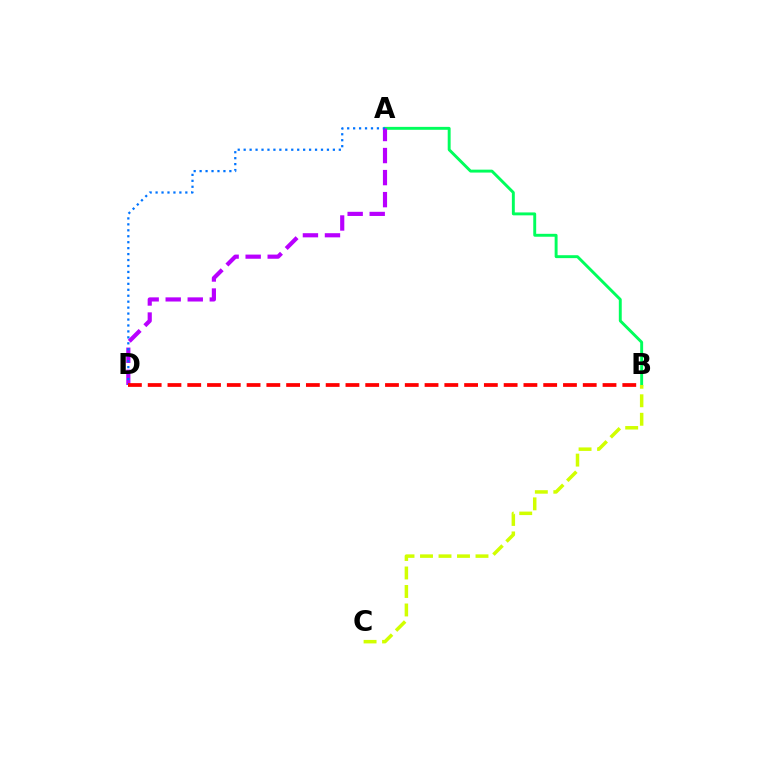{('A', 'B'): [{'color': '#00ff5c', 'line_style': 'solid', 'thickness': 2.1}], ('A', 'D'): [{'color': '#b900ff', 'line_style': 'dashed', 'thickness': 2.99}, {'color': '#0074ff', 'line_style': 'dotted', 'thickness': 1.62}], ('B', 'C'): [{'color': '#d1ff00', 'line_style': 'dashed', 'thickness': 2.51}], ('B', 'D'): [{'color': '#ff0000', 'line_style': 'dashed', 'thickness': 2.69}]}